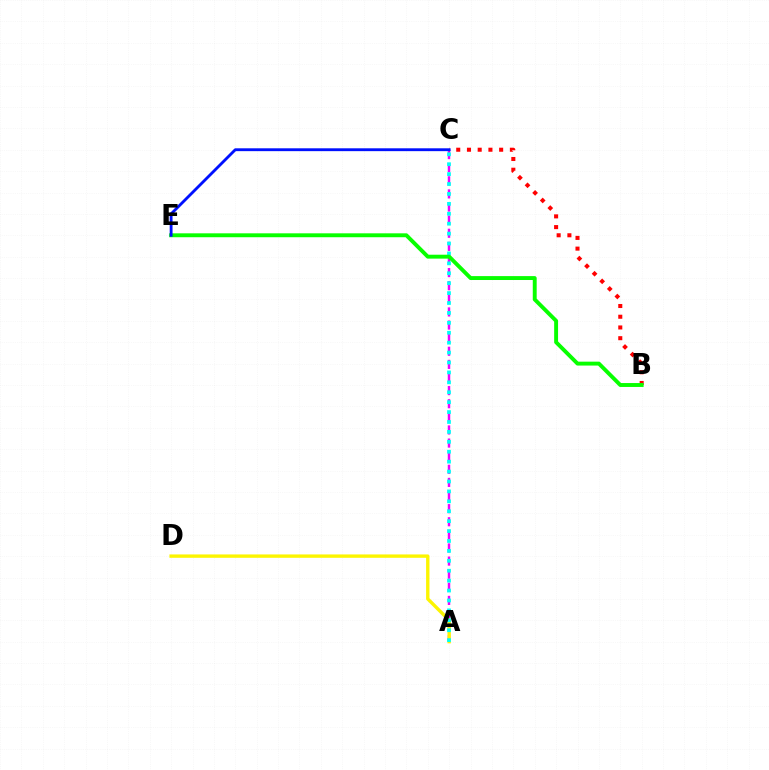{('A', 'C'): [{'color': '#ee00ff', 'line_style': 'dashed', 'thickness': 1.78}, {'color': '#00fff6', 'line_style': 'dotted', 'thickness': 2.69}], ('B', 'C'): [{'color': '#ff0000', 'line_style': 'dotted', 'thickness': 2.91}], ('A', 'D'): [{'color': '#fcf500', 'line_style': 'solid', 'thickness': 2.43}], ('B', 'E'): [{'color': '#08ff00', 'line_style': 'solid', 'thickness': 2.81}], ('C', 'E'): [{'color': '#0010ff', 'line_style': 'solid', 'thickness': 2.05}]}